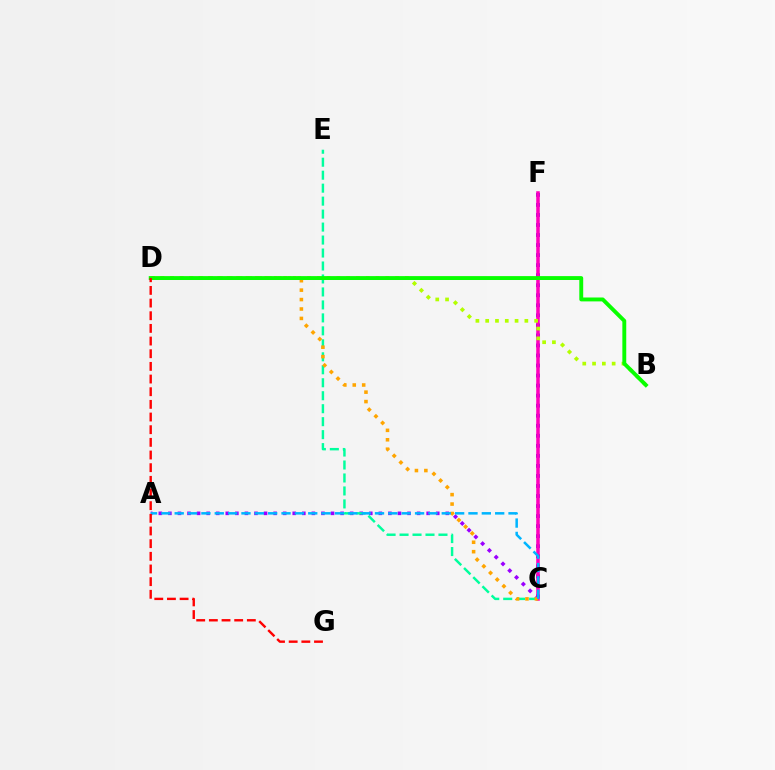{('A', 'C'): [{'color': '#9b00ff', 'line_style': 'dotted', 'thickness': 2.6}, {'color': '#00b5ff', 'line_style': 'dashed', 'thickness': 1.81}], ('C', 'E'): [{'color': '#00ff9d', 'line_style': 'dashed', 'thickness': 1.76}], ('C', 'F'): [{'color': '#0010ff', 'line_style': 'dotted', 'thickness': 2.73}, {'color': '#ff00bd', 'line_style': 'solid', 'thickness': 2.54}], ('C', 'D'): [{'color': '#ffa500', 'line_style': 'dotted', 'thickness': 2.56}], ('B', 'D'): [{'color': '#b3ff00', 'line_style': 'dotted', 'thickness': 2.66}, {'color': '#08ff00', 'line_style': 'solid', 'thickness': 2.8}], ('D', 'G'): [{'color': '#ff0000', 'line_style': 'dashed', 'thickness': 1.72}]}